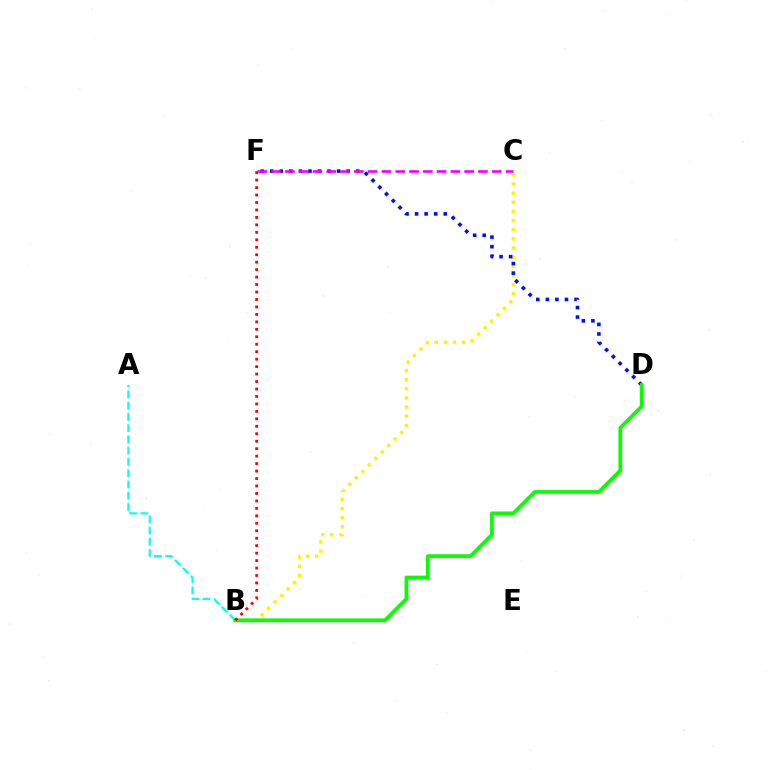{('A', 'B'): [{'color': '#00fff6', 'line_style': 'dashed', 'thickness': 1.53}], ('B', 'C'): [{'color': '#fcf500', 'line_style': 'dotted', 'thickness': 2.48}], ('D', 'F'): [{'color': '#0010ff', 'line_style': 'dotted', 'thickness': 2.6}], ('B', 'D'): [{'color': '#08ff00', 'line_style': 'solid', 'thickness': 2.71}], ('C', 'F'): [{'color': '#ee00ff', 'line_style': 'dashed', 'thickness': 1.87}], ('B', 'F'): [{'color': '#ff0000', 'line_style': 'dotted', 'thickness': 2.03}]}